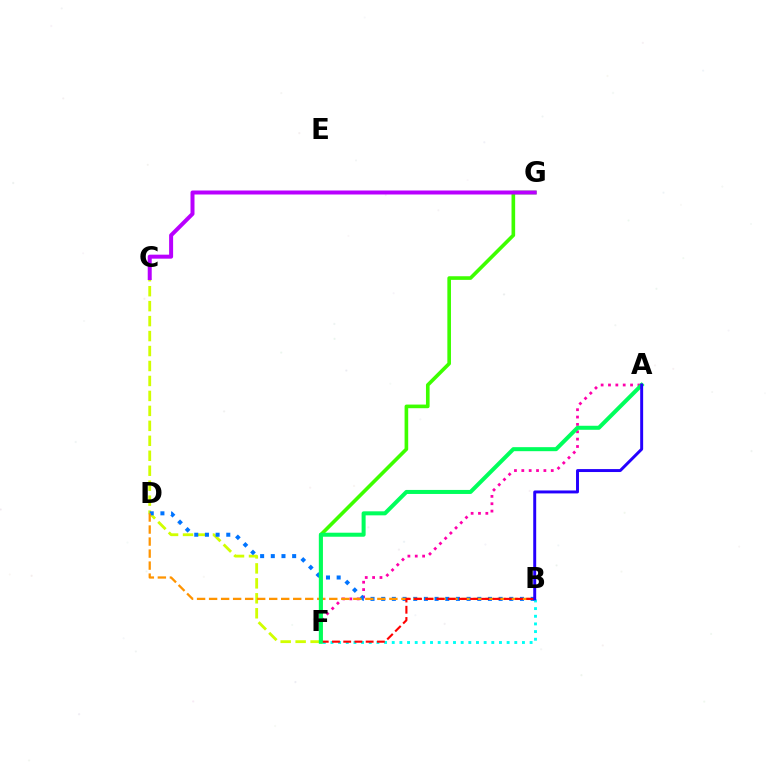{('F', 'G'): [{'color': '#3dff00', 'line_style': 'solid', 'thickness': 2.61}], ('C', 'F'): [{'color': '#d1ff00', 'line_style': 'dashed', 'thickness': 2.03}], ('C', 'G'): [{'color': '#b900ff', 'line_style': 'solid', 'thickness': 2.87}], ('A', 'F'): [{'color': '#ff00ac', 'line_style': 'dotted', 'thickness': 2.0}, {'color': '#00ff5c', 'line_style': 'solid', 'thickness': 2.9}], ('B', 'D'): [{'color': '#0074ff', 'line_style': 'dotted', 'thickness': 2.9}, {'color': '#ff9400', 'line_style': 'dashed', 'thickness': 1.63}], ('B', 'F'): [{'color': '#00fff6', 'line_style': 'dotted', 'thickness': 2.08}, {'color': '#ff0000', 'line_style': 'dashed', 'thickness': 1.52}], ('A', 'B'): [{'color': '#2500ff', 'line_style': 'solid', 'thickness': 2.12}]}